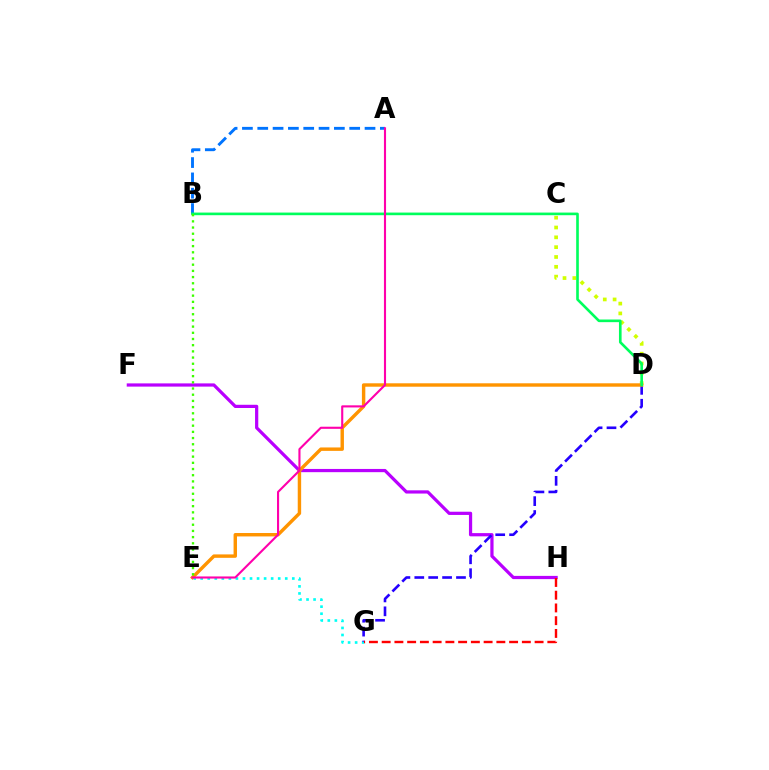{('C', 'D'): [{'color': '#d1ff00', 'line_style': 'dotted', 'thickness': 2.67}], ('E', 'G'): [{'color': '#00fff6', 'line_style': 'dotted', 'thickness': 1.91}], ('F', 'H'): [{'color': '#b900ff', 'line_style': 'solid', 'thickness': 2.32}], ('A', 'B'): [{'color': '#0074ff', 'line_style': 'dashed', 'thickness': 2.08}], ('D', 'G'): [{'color': '#2500ff', 'line_style': 'dashed', 'thickness': 1.89}], ('D', 'E'): [{'color': '#ff9400', 'line_style': 'solid', 'thickness': 2.46}], ('B', 'D'): [{'color': '#00ff5c', 'line_style': 'solid', 'thickness': 1.9}], ('G', 'H'): [{'color': '#ff0000', 'line_style': 'dashed', 'thickness': 1.73}], ('A', 'E'): [{'color': '#ff00ac', 'line_style': 'solid', 'thickness': 1.52}], ('B', 'E'): [{'color': '#3dff00', 'line_style': 'dotted', 'thickness': 1.68}]}